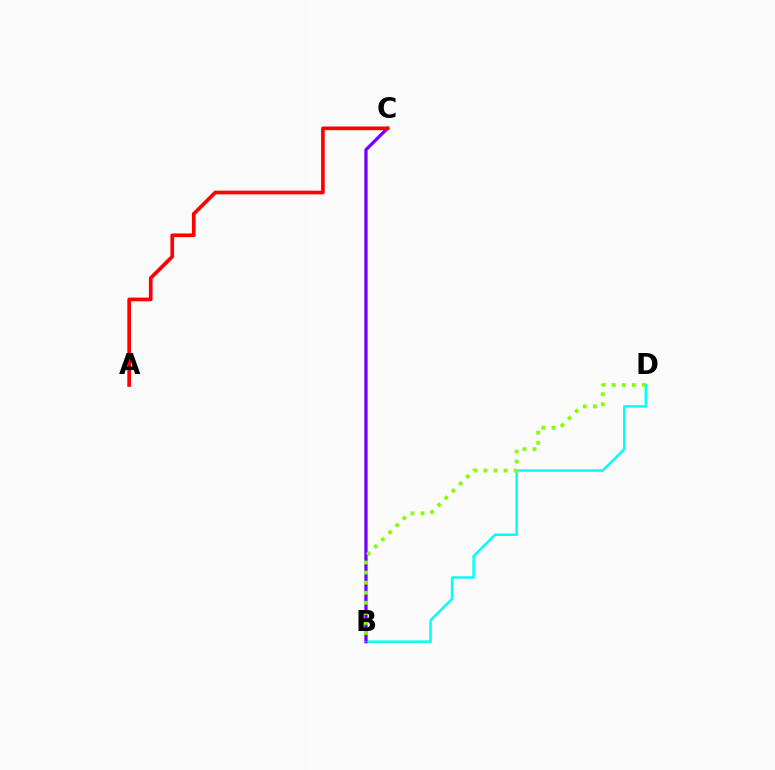{('B', 'D'): [{'color': '#00fff6', 'line_style': 'solid', 'thickness': 1.79}, {'color': '#84ff00', 'line_style': 'dotted', 'thickness': 2.74}], ('B', 'C'): [{'color': '#7200ff', 'line_style': 'solid', 'thickness': 2.35}], ('A', 'C'): [{'color': '#ff0000', 'line_style': 'solid', 'thickness': 2.65}]}